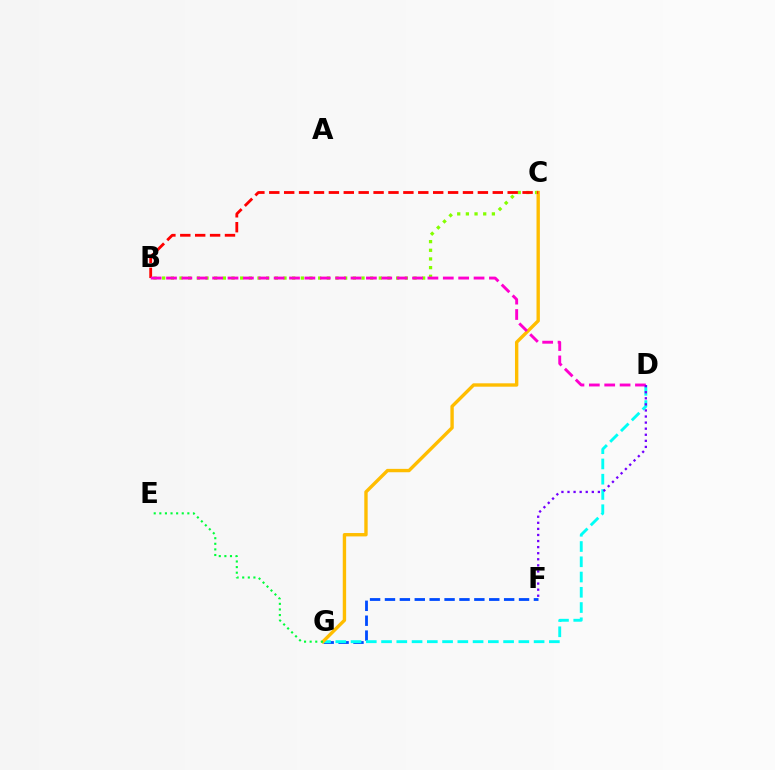{('F', 'G'): [{'color': '#004bff', 'line_style': 'dashed', 'thickness': 2.02}], ('B', 'C'): [{'color': '#84ff00', 'line_style': 'dotted', 'thickness': 2.35}, {'color': '#ff0000', 'line_style': 'dashed', 'thickness': 2.02}], ('D', 'G'): [{'color': '#00fff6', 'line_style': 'dashed', 'thickness': 2.07}], ('C', 'G'): [{'color': '#ffbd00', 'line_style': 'solid', 'thickness': 2.43}], ('B', 'D'): [{'color': '#ff00cf', 'line_style': 'dashed', 'thickness': 2.09}], ('E', 'G'): [{'color': '#00ff39', 'line_style': 'dotted', 'thickness': 1.52}], ('D', 'F'): [{'color': '#7200ff', 'line_style': 'dotted', 'thickness': 1.65}]}